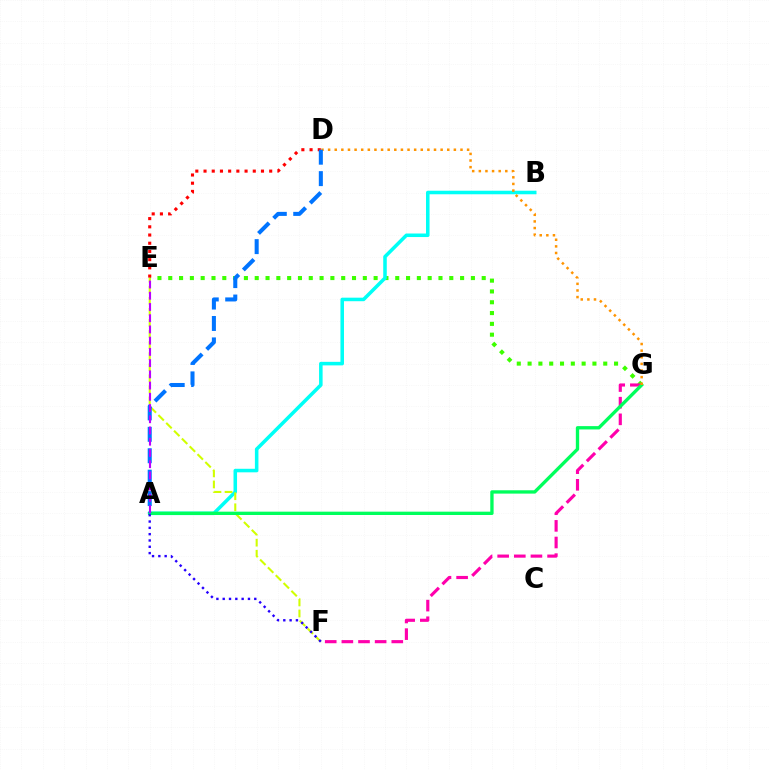{('E', 'G'): [{'color': '#3dff00', 'line_style': 'dotted', 'thickness': 2.94}], ('A', 'B'): [{'color': '#00fff6', 'line_style': 'solid', 'thickness': 2.55}], ('E', 'F'): [{'color': '#d1ff00', 'line_style': 'dashed', 'thickness': 1.5}], ('F', 'G'): [{'color': '#ff00ac', 'line_style': 'dashed', 'thickness': 2.26}], ('D', 'E'): [{'color': '#ff0000', 'line_style': 'dotted', 'thickness': 2.23}], ('A', 'G'): [{'color': '#00ff5c', 'line_style': 'solid', 'thickness': 2.4}], ('A', 'F'): [{'color': '#2500ff', 'line_style': 'dotted', 'thickness': 1.72}], ('D', 'G'): [{'color': '#ff9400', 'line_style': 'dotted', 'thickness': 1.8}], ('A', 'D'): [{'color': '#0074ff', 'line_style': 'dashed', 'thickness': 2.91}], ('A', 'E'): [{'color': '#b900ff', 'line_style': 'dashed', 'thickness': 1.53}]}